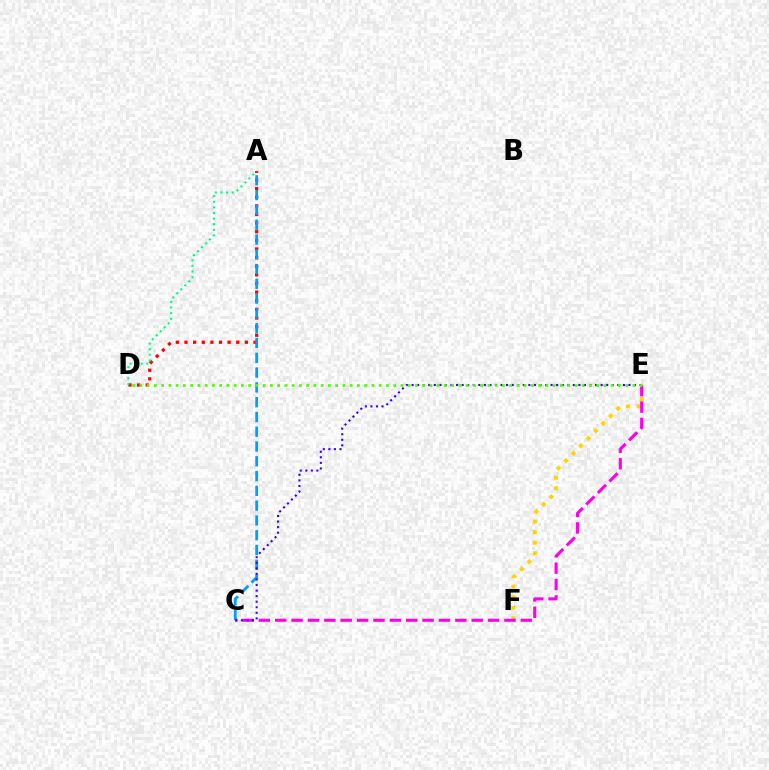{('E', 'F'): [{'color': '#ffd500', 'line_style': 'dotted', 'thickness': 2.87}], ('A', 'D'): [{'color': '#ff0000', 'line_style': 'dotted', 'thickness': 2.34}, {'color': '#00ff86', 'line_style': 'dotted', 'thickness': 1.53}], ('A', 'C'): [{'color': '#009eff', 'line_style': 'dashed', 'thickness': 2.01}], ('C', 'E'): [{'color': '#ff00ed', 'line_style': 'dashed', 'thickness': 2.22}, {'color': '#3700ff', 'line_style': 'dotted', 'thickness': 1.51}], ('D', 'E'): [{'color': '#4fff00', 'line_style': 'dotted', 'thickness': 1.97}]}